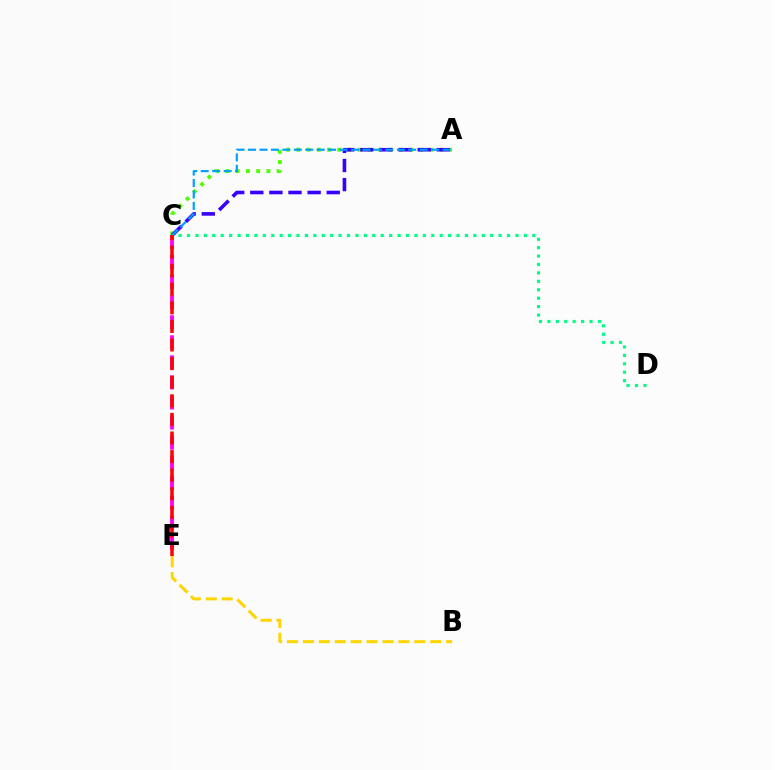{('A', 'C'): [{'color': '#4fff00', 'line_style': 'dotted', 'thickness': 2.79}, {'color': '#3700ff', 'line_style': 'dashed', 'thickness': 2.6}, {'color': '#009eff', 'line_style': 'dashed', 'thickness': 1.55}], ('C', 'D'): [{'color': '#00ff86', 'line_style': 'dotted', 'thickness': 2.29}], ('C', 'E'): [{'color': '#ff00ed', 'line_style': 'dashed', 'thickness': 2.73}, {'color': '#ff0000', 'line_style': 'dashed', 'thickness': 2.53}], ('B', 'E'): [{'color': '#ffd500', 'line_style': 'dashed', 'thickness': 2.16}]}